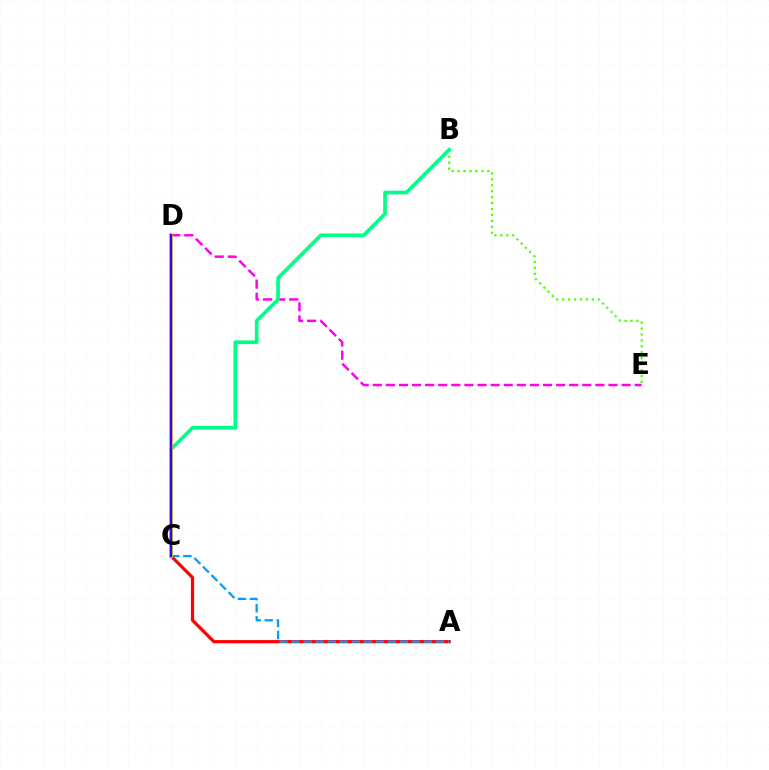{('D', 'E'): [{'color': '#ff00ed', 'line_style': 'dashed', 'thickness': 1.78}], ('A', 'C'): [{'color': '#ff0000', 'line_style': 'solid', 'thickness': 2.3}, {'color': '#009eff', 'line_style': 'dashed', 'thickness': 1.64}], ('B', 'E'): [{'color': '#4fff00', 'line_style': 'dotted', 'thickness': 1.61}], ('B', 'C'): [{'color': '#00ff86', 'line_style': 'solid', 'thickness': 2.63}], ('C', 'D'): [{'color': '#ffd500', 'line_style': 'solid', 'thickness': 2.64}, {'color': '#3700ff', 'line_style': 'solid', 'thickness': 1.74}]}